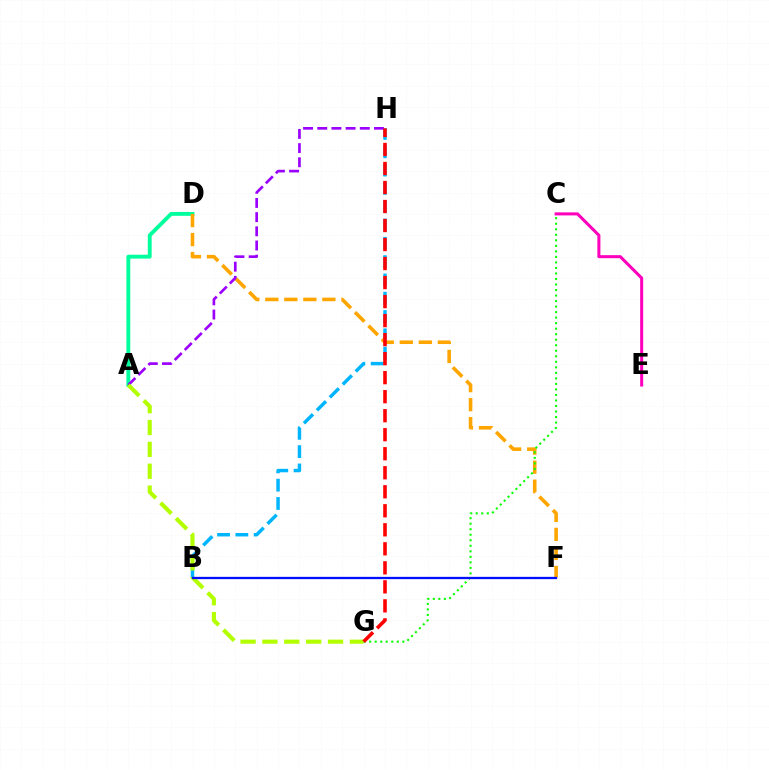{('A', 'D'): [{'color': '#00ff9d', 'line_style': 'solid', 'thickness': 2.79}], ('B', 'H'): [{'color': '#00b5ff', 'line_style': 'dashed', 'thickness': 2.49}], ('D', 'F'): [{'color': '#ffa500', 'line_style': 'dashed', 'thickness': 2.58}], ('A', 'H'): [{'color': '#9b00ff', 'line_style': 'dashed', 'thickness': 1.93}], ('C', 'E'): [{'color': '#ff00bd', 'line_style': 'solid', 'thickness': 2.19}], ('A', 'G'): [{'color': '#b3ff00', 'line_style': 'dashed', 'thickness': 2.97}], ('C', 'G'): [{'color': '#08ff00', 'line_style': 'dotted', 'thickness': 1.5}], ('B', 'F'): [{'color': '#0010ff', 'line_style': 'solid', 'thickness': 1.65}], ('G', 'H'): [{'color': '#ff0000', 'line_style': 'dashed', 'thickness': 2.58}]}